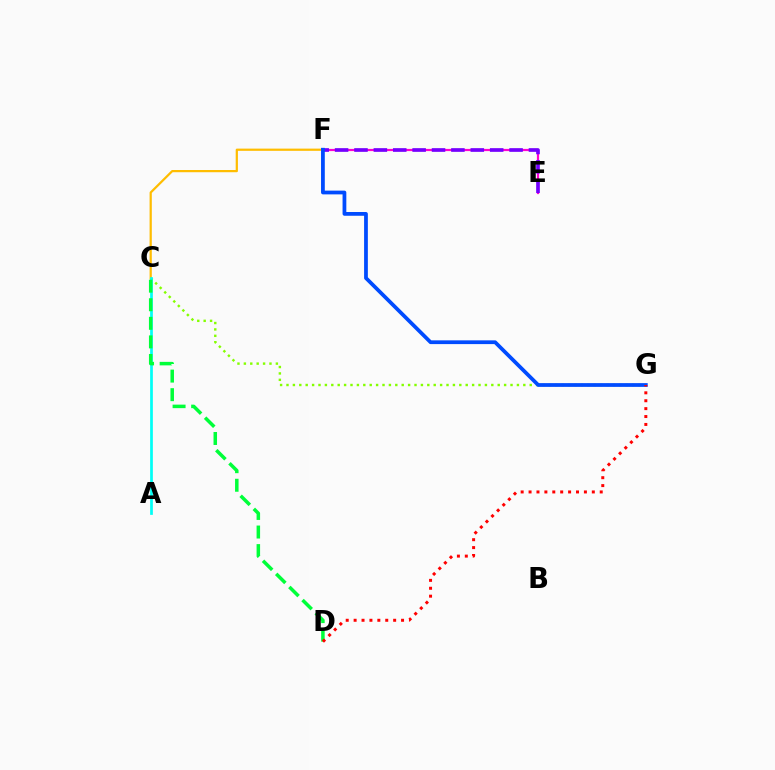{('C', 'G'): [{'color': '#84ff00', 'line_style': 'dotted', 'thickness': 1.74}], ('C', 'F'): [{'color': '#ffbd00', 'line_style': 'solid', 'thickness': 1.6}], ('A', 'C'): [{'color': '#00fff6', 'line_style': 'solid', 'thickness': 1.96}], ('E', 'F'): [{'color': '#ff00cf', 'line_style': 'solid', 'thickness': 1.58}, {'color': '#7200ff', 'line_style': 'dashed', 'thickness': 2.63}], ('F', 'G'): [{'color': '#004bff', 'line_style': 'solid', 'thickness': 2.71}], ('C', 'D'): [{'color': '#00ff39', 'line_style': 'dashed', 'thickness': 2.52}], ('D', 'G'): [{'color': '#ff0000', 'line_style': 'dotted', 'thickness': 2.15}]}